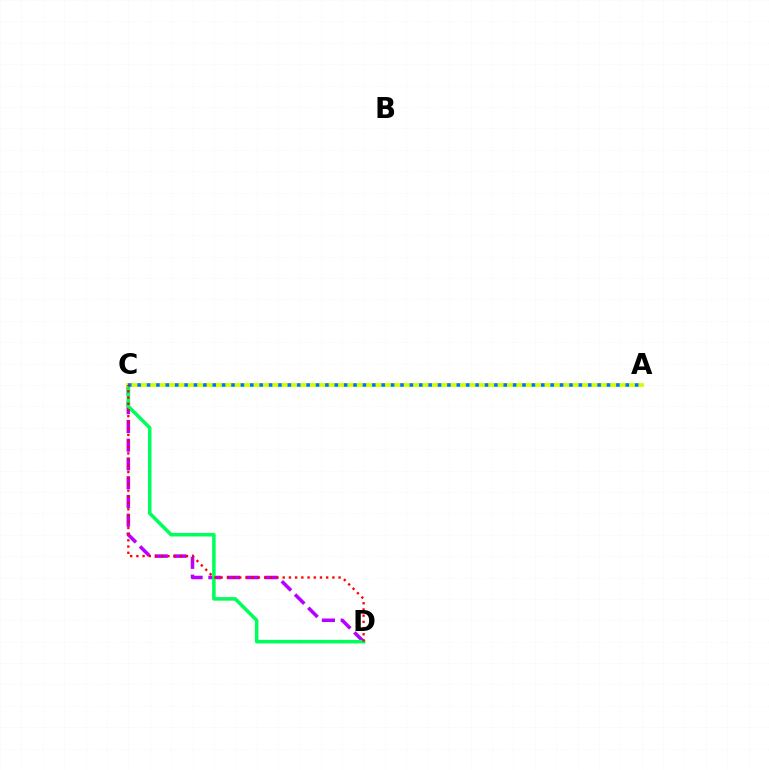{('C', 'D'): [{'color': '#b900ff', 'line_style': 'dashed', 'thickness': 2.55}, {'color': '#00ff5c', 'line_style': 'solid', 'thickness': 2.55}, {'color': '#ff0000', 'line_style': 'dotted', 'thickness': 1.69}], ('A', 'C'): [{'color': '#d1ff00', 'line_style': 'solid', 'thickness': 2.75}, {'color': '#0074ff', 'line_style': 'dotted', 'thickness': 2.55}]}